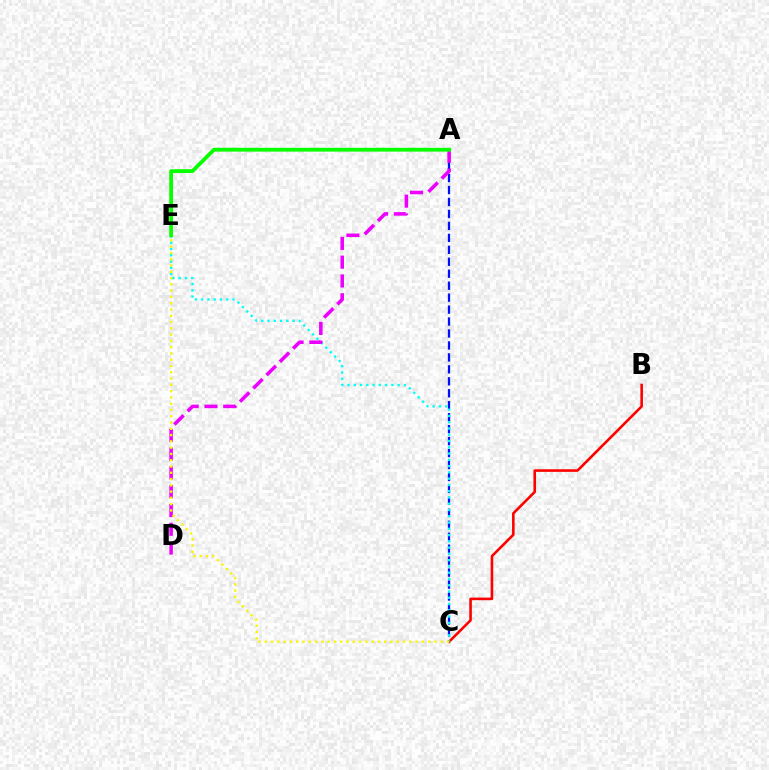{('A', 'C'): [{'color': '#0010ff', 'line_style': 'dashed', 'thickness': 1.62}], ('B', 'C'): [{'color': '#ff0000', 'line_style': 'solid', 'thickness': 1.87}], ('C', 'E'): [{'color': '#00fff6', 'line_style': 'dotted', 'thickness': 1.7}, {'color': '#fcf500', 'line_style': 'dotted', 'thickness': 1.71}], ('A', 'D'): [{'color': '#ee00ff', 'line_style': 'dashed', 'thickness': 2.55}], ('A', 'E'): [{'color': '#08ff00', 'line_style': 'solid', 'thickness': 2.73}]}